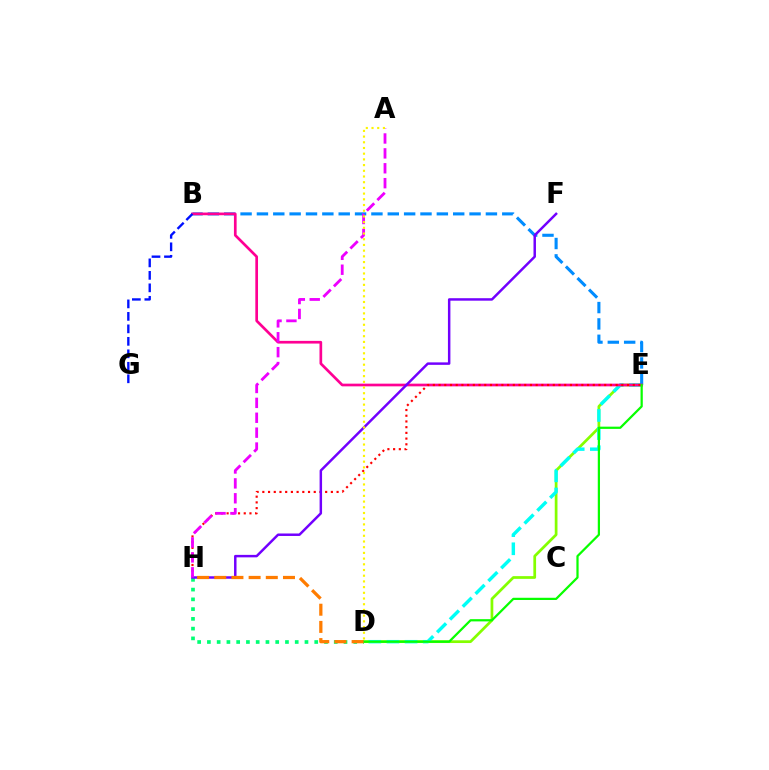{('D', 'E'): [{'color': '#84ff00', 'line_style': 'solid', 'thickness': 1.97}, {'color': '#00fff6', 'line_style': 'dashed', 'thickness': 2.46}, {'color': '#08ff00', 'line_style': 'solid', 'thickness': 1.61}], ('B', 'E'): [{'color': '#008cff', 'line_style': 'dashed', 'thickness': 2.22}, {'color': '#ff0094', 'line_style': 'solid', 'thickness': 1.93}], ('D', 'H'): [{'color': '#00ff74', 'line_style': 'dotted', 'thickness': 2.65}, {'color': '#ff7c00', 'line_style': 'dashed', 'thickness': 2.33}], ('E', 'H'): [{'color': '#ff0000', 'line_style': 'dotted', 'thickness': 1.55}], ('F', 'H'): [{'color': '#7200ff', 'line_style': 'solid', 'thickness': 1.78}], ('A', 'H'): [{'color': '#ee00ff', 'line_style': 'dashed', 'thickness': 2.02}], ('A', 'D'): [{'color': '#fcf500', 'line_style': 'dotted', 'thickness': 1.55}], ('B', 'G'): [{'color': '#0010ff', 'line_style': 'dashed', 'thickness': 1.7}]}